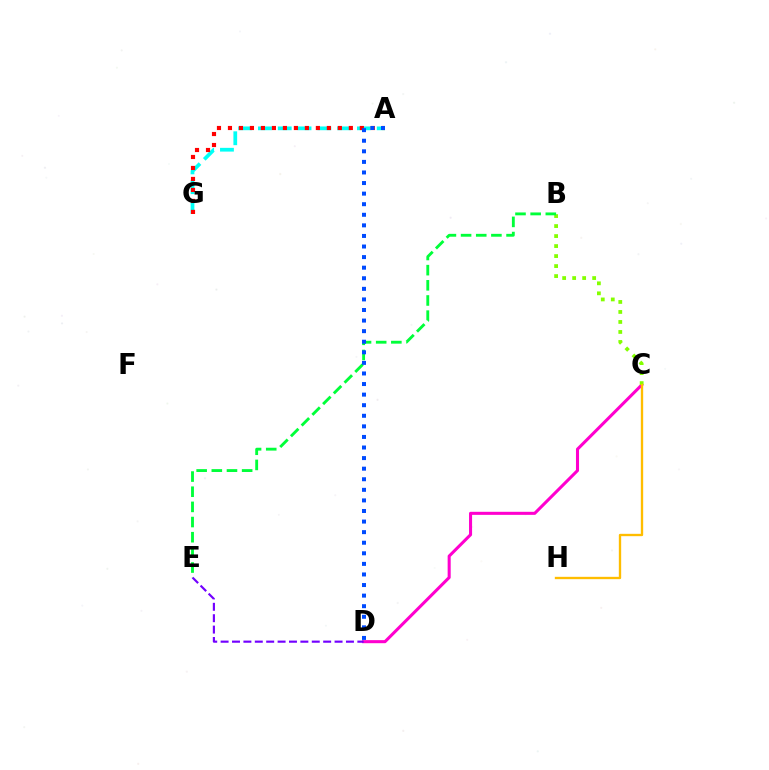{('C', 'D'): [{'color': '#ff00cf', 'line_style': 'solid', 'thickness': 2.2}], ('A', 'G'): [{'color': '#00fff6', 'line_style': 'dashed', 'thickness': 2.69}, {'color': '#ff0000', 'line_style': 'dotted', 'thickness': 2.99}], ('D', 'E'): [{'color': '#7200ff', 'line_style': 'dashed', 'thickness': 1.55}], ('B', 'C'): [{'color': '#84ff00', 'line_style': 'dotted', 'thickness': 2.72}], ('B', 'E'): [{'color': '#00ff39', 'line_style': 'dashed', 'thickness': 2.06}], ('C', 'H'): [{'color': '#ffbd00', 'line_style': 'solid', 'thickness': 1.69}], ('A', 'D'): [{'color': '#004bff', 'line_style': 'dotted', 'thickness': 2.87}]}